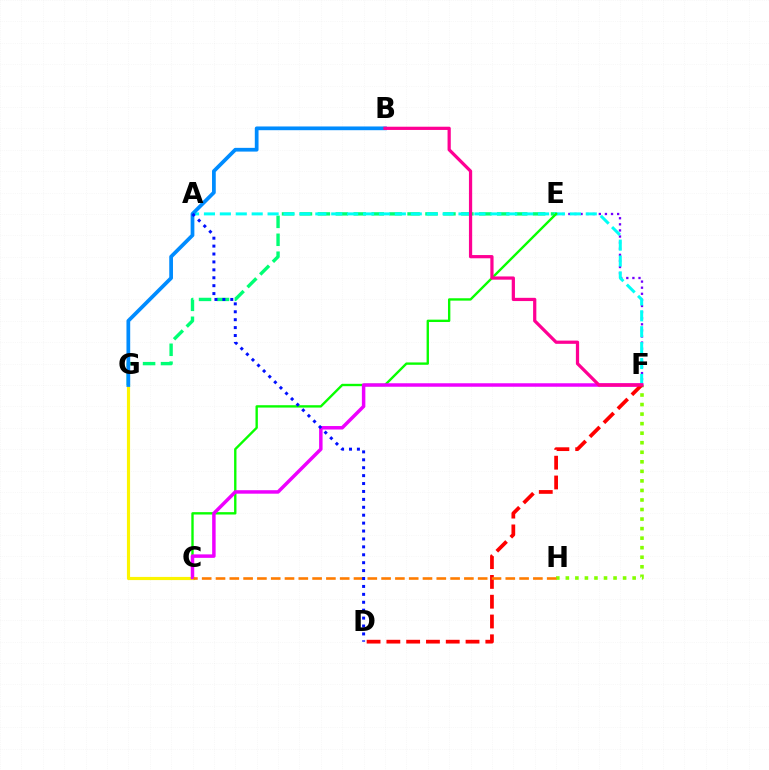{('C', 'G'): [{'color': '#fcf500', 'line_style': 'solid', 'thickness': 2.27}], ('F', 'H'): [{'color': '#84ff00', 'line_style': 'dotted', 'thickness': 2.59}], ('E', 'F'): [{'color': '#7200ff', 'line_style': 'dotted', 'thickness': 1.66}], ('E', 'G'): [{'color': '#00ff74', 'line_style': 'dashed', 'thickness': 2.44}], ('A', 'F'): [{'color': '#00fff6', 'line_style': 'dashed', 'thickness': 2.16}], ('C', 'E'): [{'color': '#08ff00', 'line_style': 'solid', 'thickness': 1.7}], ('B', 'G'): [{'color': '#008cff', 'line_style': 'solid', 'thickness': 2.69}], ('C', 'F'): [{'color': '#ee00ff', 'line_style': 'solid', 'thickness': 2.51}], ('D', 'F'): [{'color': '#ff0000', 'line_style': 'dashed', 'thickness': 2.69}], ('B', 'F'): [{'color': '#ff0094', 'line_style': 'solid', 'thickness': 2.33}], ('C', 'H'): [{'color': '#ff7c00', 'line_style': 'dashed', 'thickness': 1.87}], ('A', 'D'): [{'color': '#0010ff', 'line_style': 'dotted', 'thickness': 2.15}]}